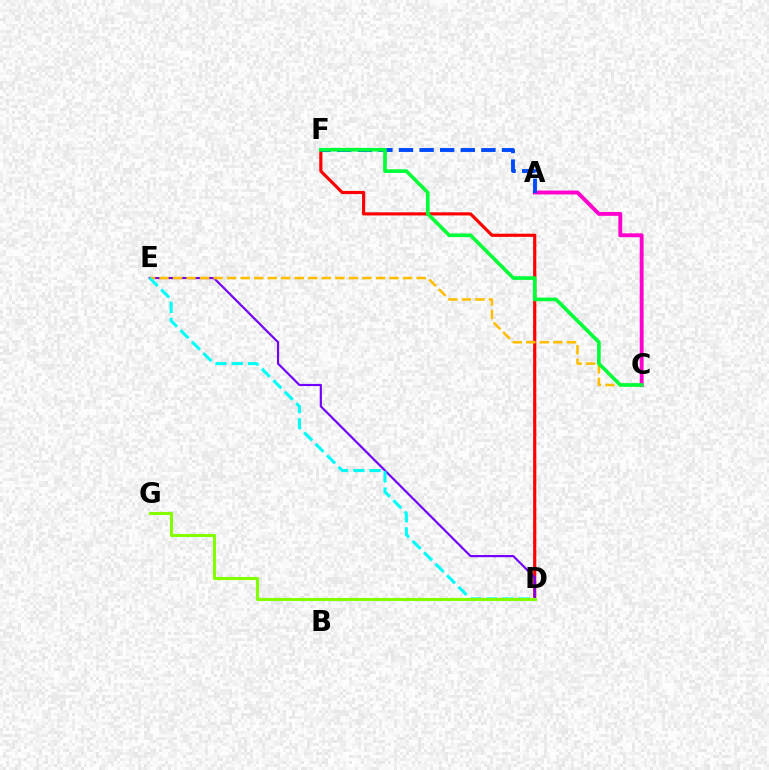{('D', 'F'): [{'color': '#ff0000', 'line_style': 'solid', 'thickness': 2.27}], ('D', 'E'): [{'color': '#7200ff', 'line_style': 'solid', 'thickness': 1.55}, {'color': '#00fff6', 'line_style': 'dashed', 'thickness': 2.2}], ('C', 'E'): [{'color': '#ffbd00', 'line_style': 'dashed', 'thickness': 1.84}], ('A', 'C'): [{'color': '#ff00cf', 'line_style': 'solid', 'thickness': 2.8}], ('A', 'F'): [{'color': '#004bff', 'line_style': 'dashed', 'thickness': 2.8}], ('C', 'F'): [{'color': '#00ff39', 'line_style': 'solid', 'thickness': 2.63}], ('D', 'G'): [{'color': '#84ff00', 'line_style': 'solid', 'thickness': 2.22}]}